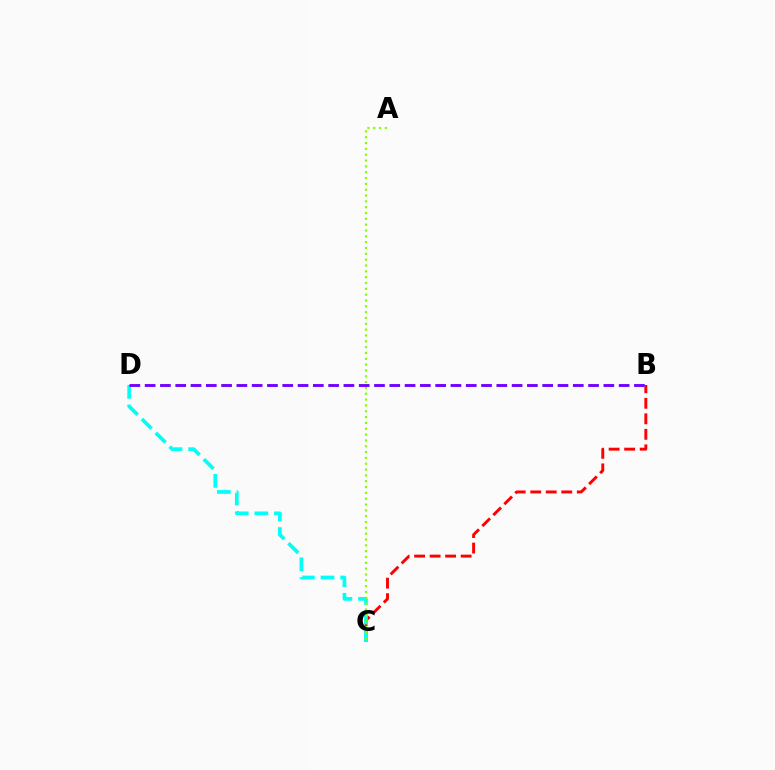{('B', 'C'): [{'color': '#ff0000', 'line_style': 'dashed', 'thickness': 2.11}], ('C', 'D'): [{'color': '#00fff6', 'line_style': 'dashed', 'thickness': 2.67}], ('A', 'C'): [{'color': '#84ff00', 'line_style': 'dotted', 'thickness': 1.58}], ('B', 'D'): [{'color': '#7200ff', 'line_style': 'dashed', 'thickness': 2.08}]}